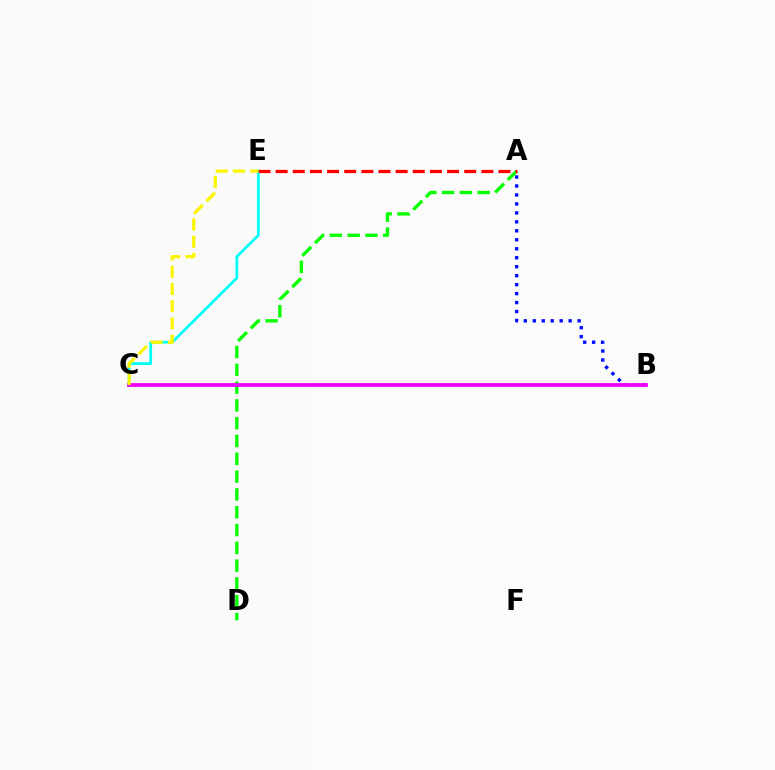{('C', 'E'): [{'color': '#00fff6', 'line_style': 'solid', 'thickness': 1.99}, {'color': '#fcf500', 'line_style': 'dashed', 'thickness': 2.34}], ('A', 'D'): [{'color': '#08ff00', 'line_style': 'dashed', 'thickness': 2.42}], ('A', 'E'): [{'color': '#ff0000', 'line_style': 'dashed', 'thickness': 2.33}], ('A', 'B'): [{'color': '#0010ff', 'line_style': 'dotted', 'thickness': 2.44}], ('B', 'C'): [{'color': '#ee00ff', 'line_style': 'solid', 'thickness': 2.74}]}